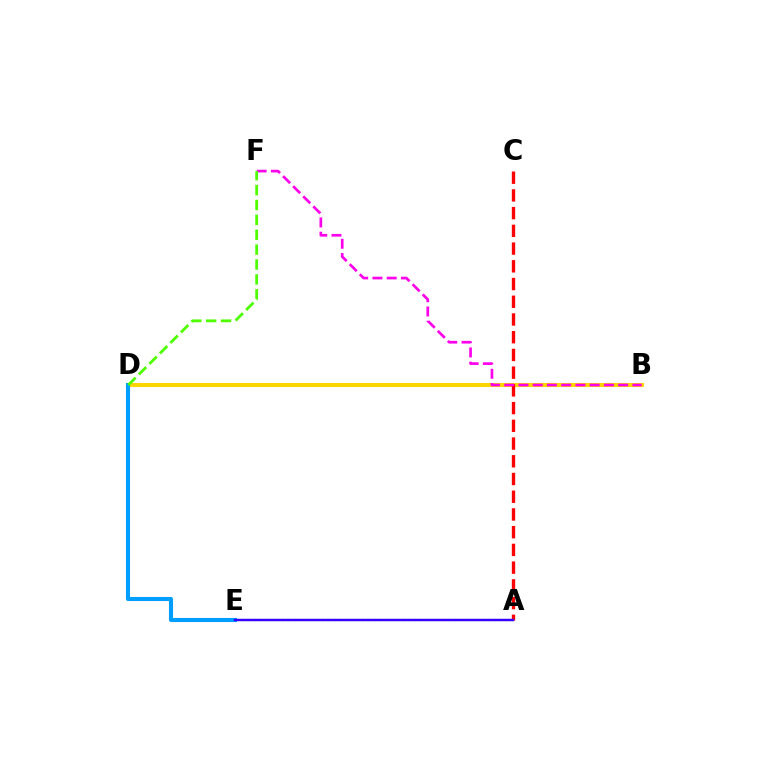{('B', 'D'): [{'color': '#ffd500', 'line_style': 'solid', 'thickness': 2.94}], ('A', 'E'): [{'color': '#00ff86', 'line_style': 'dotted', 'thickness': 1.55}, {'color': '#3700ff', 'line_style': 'solid', 'thickness': 1.77}], ('D', 'E'): [{'color': '#009eff', 'line_style': 'solid', 'thickness': 2.94}], ('A', 'C'): [{'color': '#ff0000', 'line_style': 'dashed', 'thickness': 2.41}], ('B', 'F'): [{'color': '#ff00ed', 'line_style': 'dashed', 'thickness': 1.93}], ('D', 'F'): [{'color': '#4fff00', 'line_style': 'dashed', 'thickness': 2.02}]}